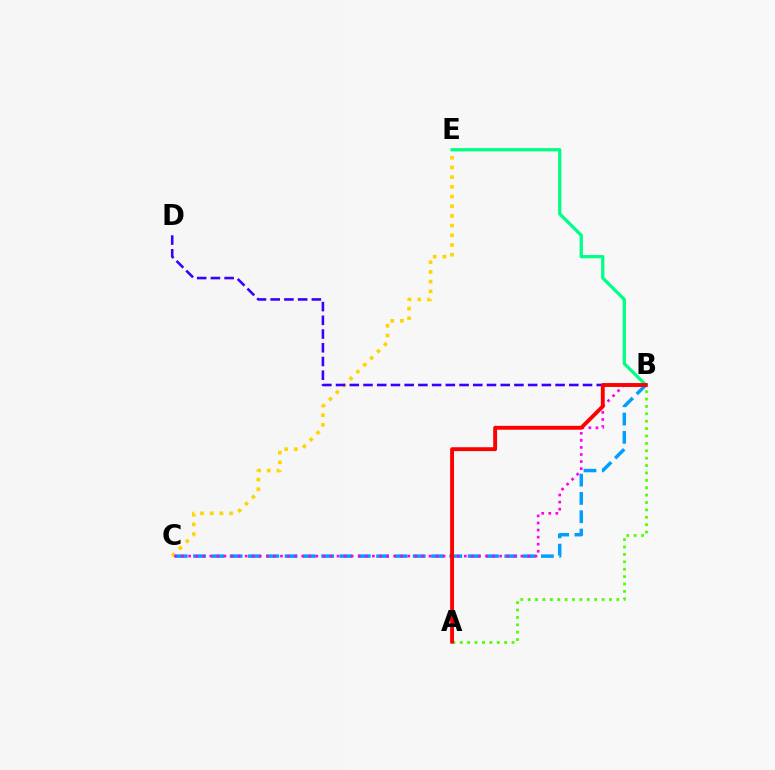{('C', 'E'): [{'color': '#ffd500', 'line_style': 'dotted', 'thickness': 2.63}], ('B', 'C'): [{'color': '#009eff', 'line_style': 'dashed', 'thickness': 2.49}, {'color': '#ff00ed', 'line_style': 'dotted', 'thickness': 1.92}], ('B', 'E'): [{'color': '#00ff86', 'line_style': 'solid', 'thickness': 2.35}], ('A', 'B'): [{'color': '#4fff00', 'line_style': 'dotted', 'thickness': 2.01}, {'color': '#ff0000', 'line_style': 'solid', 'thickness': 2.79}], ('B', 'D'): [{'color': '#3700ff', 'line_style': 'dashed', 'thickness': 1.86}]}